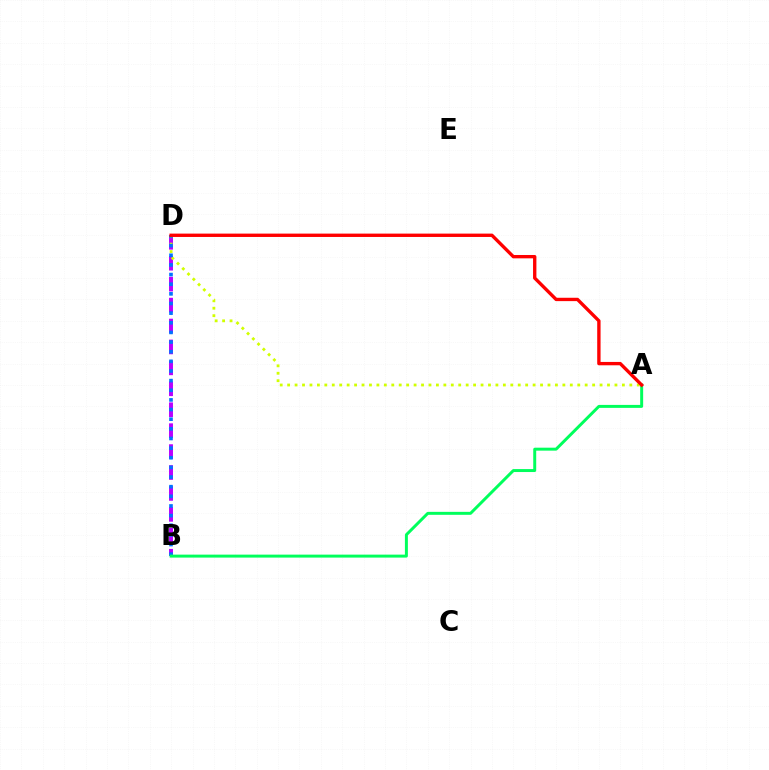{('B', 'D'): [{'color': '#b900ff', 'line_style': 'dashed', 'thickness': 2.84}, {'color': '#0074ff', 'line_style': 'dotted', 'thickness': 2.62}], ('A', 'D'): [{'color': '#d1ff00', 'line_style': 'dotted', 'thickness': 2.02}, {'color': '#ff0000', 'line_style': 'solid', 'thickness': 2.42}], ('A', 'B'): [{'color': '#00ff5c', 'line_style': 'solid', 'thickness': 2.13}]}